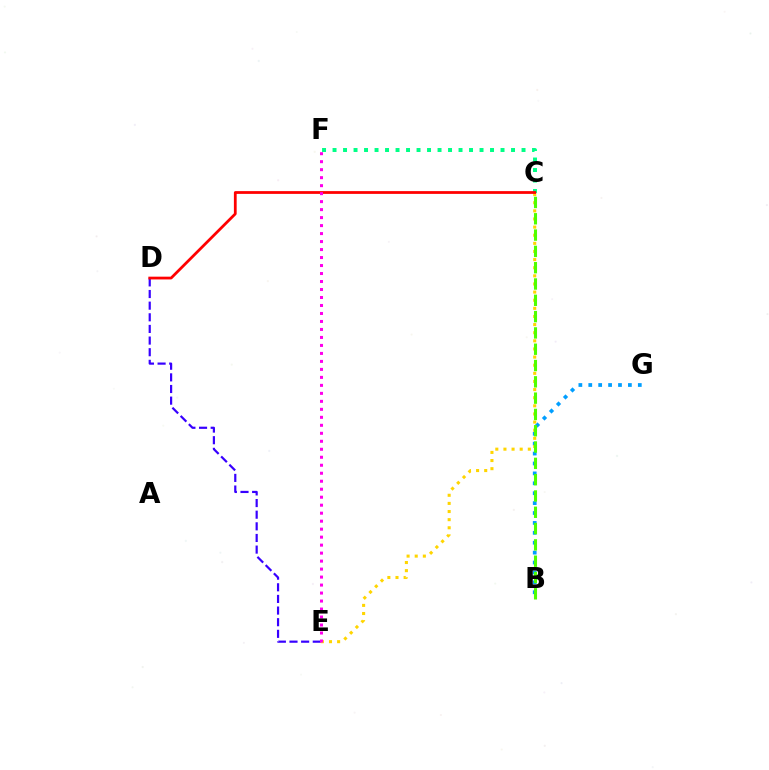{('D', 'E'): [{'color': '#3700ff', 'line_style': 'dashed', 'thickness': 1.58}], ('C', 'F'): [{'color': '#00ff86', 'line_style': 'dotted', 'thickness': 2.85}], ('B', 'G'): [{'color': '#009eff', 'line_style': 'dotted', 'thickness': 2.69}], ('C', 'E'): [{'color': '#ffd500', 'line_style': 'dotted', 'thickness': 2.21}], ('C', 'D'): [{'color': '#ff0000', 'line_style': 'solid', 'thickness': 1.99}], ('B', 'C'): [{'color': '#4fff00', 'line_style': 'dashed', 'thickness': 2.22}], ('E', 'F'): [{'color': '#ff00ed', 'line_style': 'dotted', 'thickness': 2.17}]}